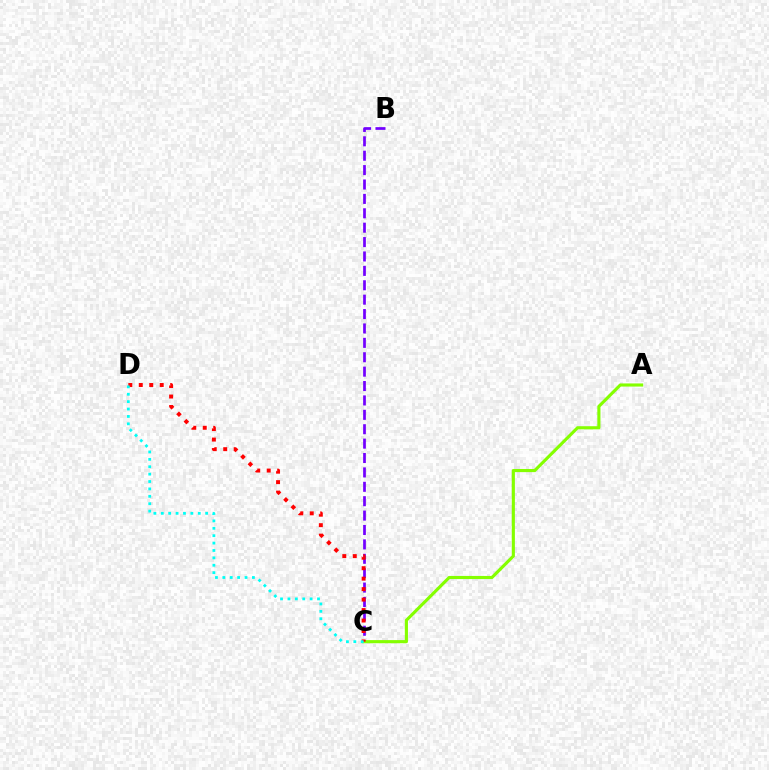{('B', 'C'): [{'color': '#7200ff', 'line_style': 'dashed', 'thickness': 1.96}], ('A', 'C'): [{'color': '#84ff00', 'line_style': 'solid', 'thickness': 2.25}], ('C', 'D'): [{'color': '#ff0000', 'line_style': 'dotted', 'thickness': 2.84}, {'color': '#00fff6', 'line_style': 'dotted', 'thickness': 2.01}]}